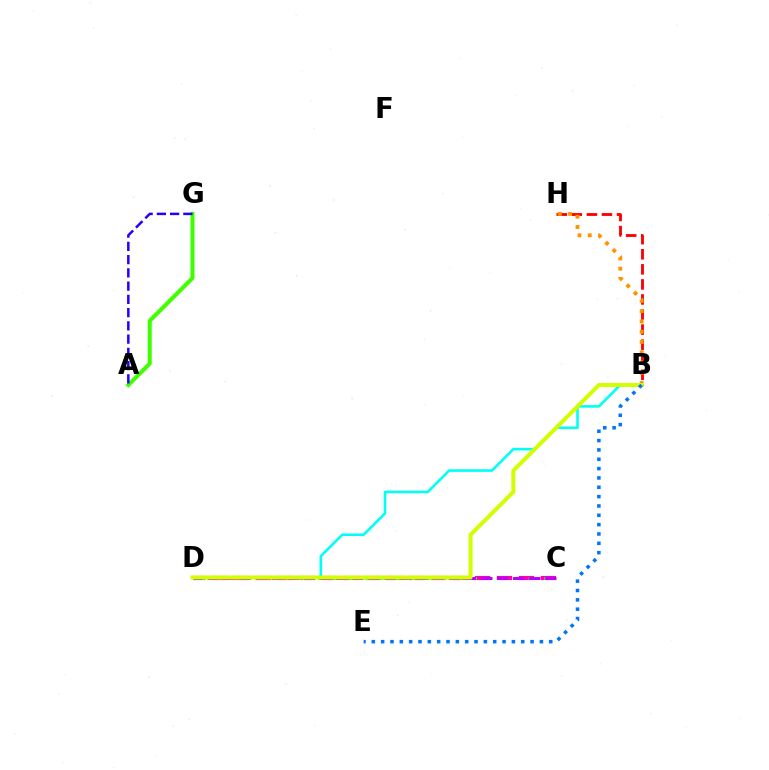{('A', 'G'): [{'color': '#3dff00', 'line_style': 'solid', 'thickness': 2.9}, {'color': '#2500ff', 'line_style': 'dashed', 'thickness': 1.8}], ('B', 'H'): [{'color': '#ff0000', 'line_style': 'dashed', 'thickness': 2.05}, {'color': '#ff9400', 'line_style': 'dotted', 'thickness': 2.79}], ('B', 'D'): [{'color': '#00fff6', 'line_style': 'solid', 'thickness': 1.87}, {'color': '#d1ff00', 'line_style': 'solid', 'thickness': 2.88}], ('C', 'D'): [{'color': '#ff00ac', 'line_style': 'dashed', 'thickness': 2.98}, {'color': '#00ff5c', 'line_style': 'dotted', 'thickness': 2.12}, {'color': '#b900ff', 'line_style': 'dashed', 'thickness': 2.18}], ('B', 'E'): [{'color': '#0074ff', 'line_style': 'dotted', 'thickness': 2.54}]}